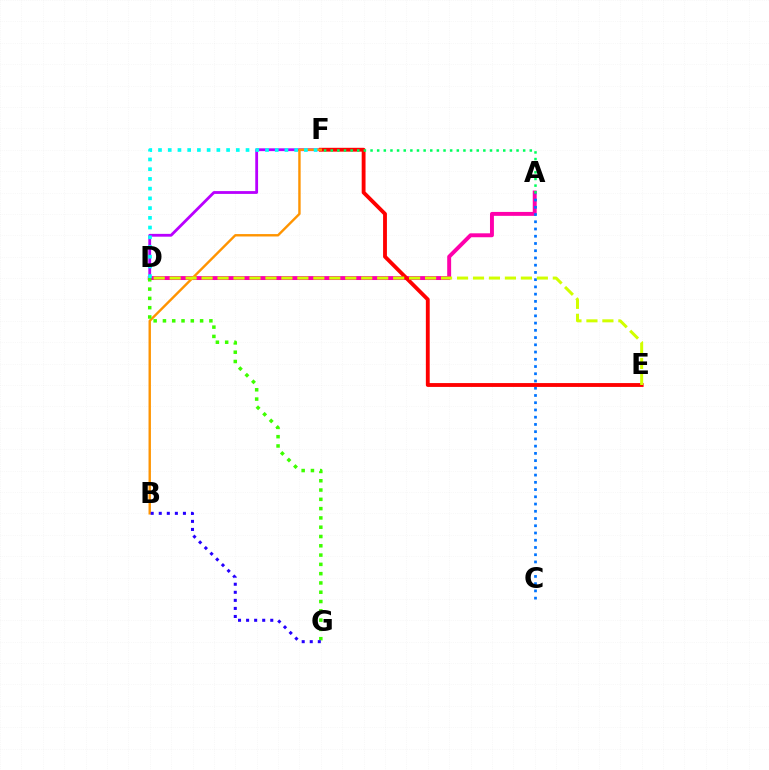{('A', 'D'): [{'color': '#ff00ac', 'line_style': 'solid', 'thickness': 2.83}], ('A', 'C'): [{'color': '#0074ff', 'line_style': 'dotted', 'thickness': 1.97}], ('D', 'F'): [{'color': '#b900ff', 'line_style': 'solid', 'thickness': 2.02}, {'color': '#00fff6', 'line_style': 'dotted', 'thickness': 2.64}], ('E', 'F'): [{'color': '#ff0000', 'line_style': 'solid', 'thickness': 2.77}], ('B', 'F'): [{'color': '#ff9400', 'line_style': 'solid', 'thickness': 1.73}], ('A', 'F'): [{'color': '#00ff5c', 'line_style': 'dotted', 'thickness': 1.8}], ('D', 'E'): [{'color': '#d1ff00', 'line_style': 'dashed', 'thickness': 2.17}], ('D', 'G'): [{'color': '#3dff00', 'line_style': 'dotted', 'thickness': 2.52}], ('B', 'G'): [{'color': '#2500ff', 'line_style': 'dotted', 'thickness': 2.19}]}